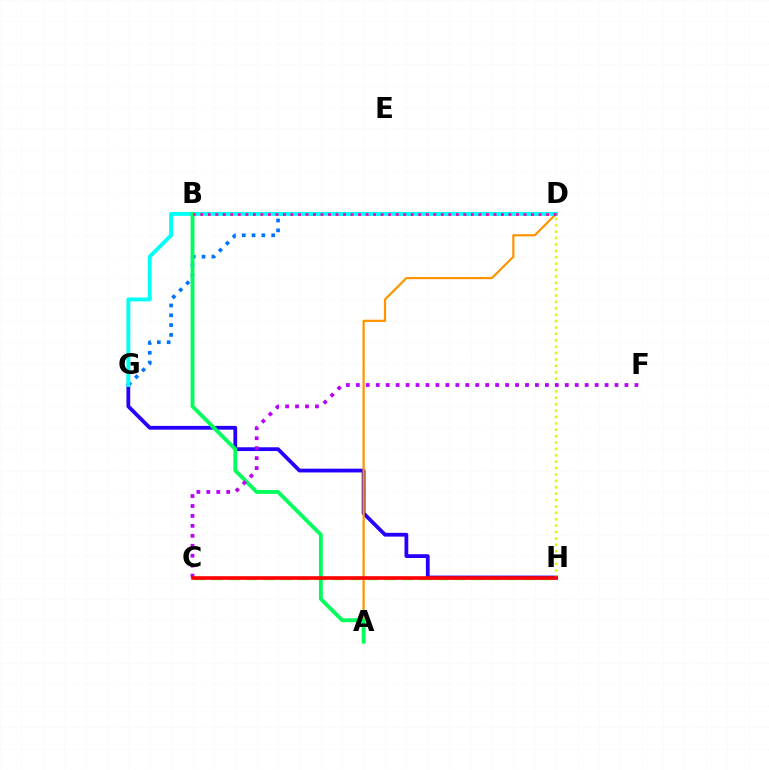{('D', 'G'): [{'color': '#0074ff', 'line_style': 'dotted', 'thickness': 2.67}, {'color': '#00fff6', 'line_style': 'solid', 'thickness': 2.81}], ('G', 'H'): [{'color': '#2500ff', 'line_style': 'solid', 'thickness': 2.72}], ('C', 'H'): [{'color': '#3dff00', 'line_style': 'dashed', 'thickness': 2.35}, {'color': '#ff0000', 'line_style': 'solid', 'thickness': 2.59}], ('A', 'D'): [{'color': '#ff9400', 'line_style': 'solid', 'thickness': 1.6}], ('D', 'H'): [{'color': '#d1ff00', 'line_style': 'dotted', 'thickness': 1.74}], ('A', 'B'): [{'color': '#00ff5c', 'line_style': 'solid', 'thickness': 2.75}], ('B', 'D'): [{'color': '#ff00ac', 'line_style': 'dotted', 'thickness': 2.04}], ('C', 'F'): [{'color': '#b900ff', 'line_style': 'dotted', 'thickness': 2.7}]}